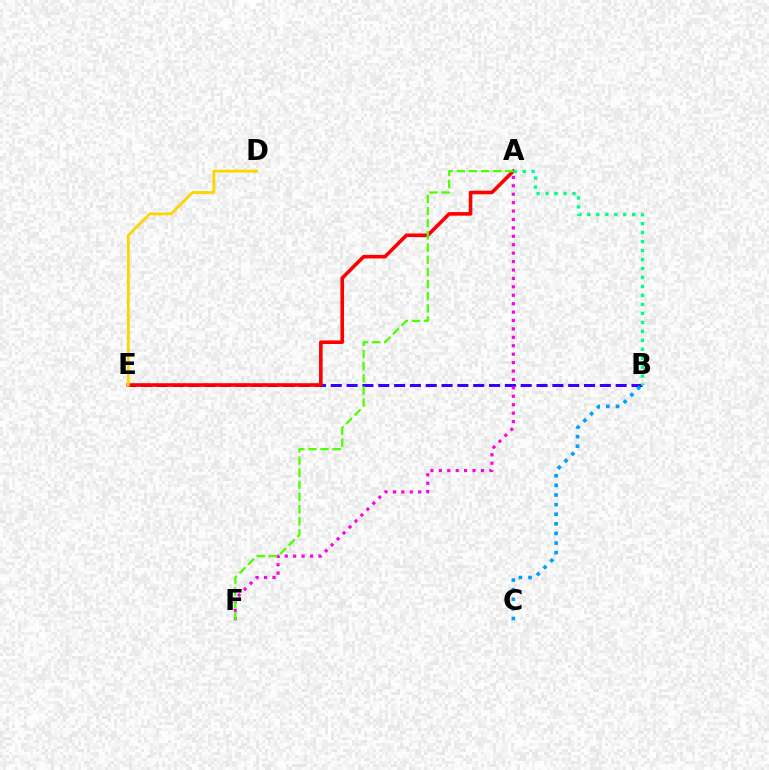{('B', 'E'): [{'color': '#3700ff', 'line_style': 'dashed', 'thickness': 2.15}], ('B', 'C'): [{'color': '#009eff', 'line_style': 'dotted', 'thickness': 2.61}], ('A', 'E'): [{'color': '#ff0000', 'line_style': 'solid', 'thickness': 2.59}], ('D', 'E'): [{'color': '#ffd500', 'line_style': 'solid', 'thickness': 2.05}], ('A', 'F'): [{'color': '#ff00ed', 'line_style': 'dotted', 'thickness': 2.29}, {'color': '#4fff00', 'line_style': 'dashed', 'thickness': 1.65}], ('A', 'B'): [{'color': '#00ff86', 'line_style': 'dotted', 'thickness': 2.44}]}